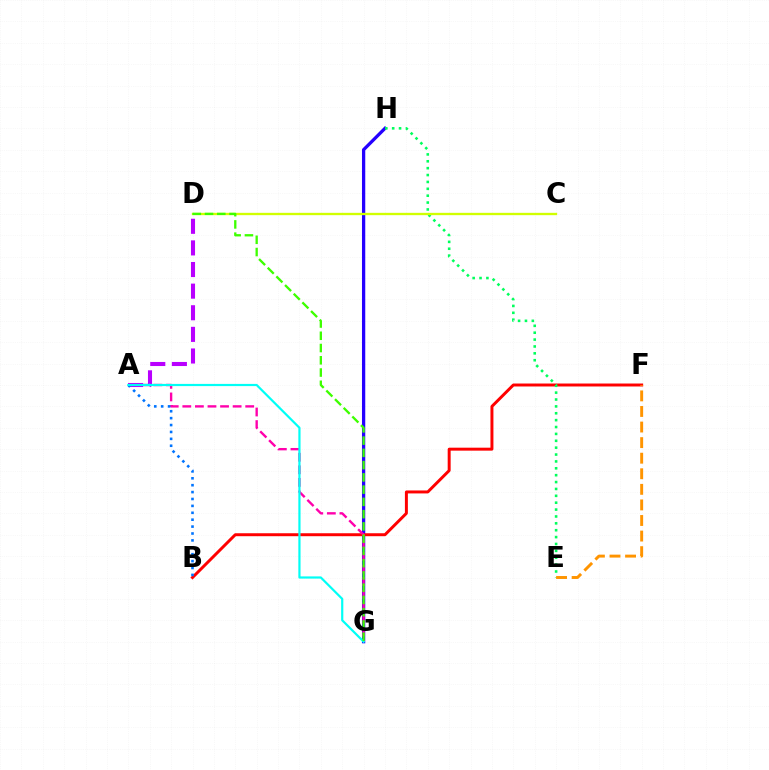{('G', 'H'): [{'color': '#2500ff', 'line_style': 'solid', 'thickness': 2.36}], ('B', 'F'): [{'color': '#ff0000', 'line_style': 'solid', 'thickness': 2.13}], ('A', 'G'): [{'color': '#ff00ac', 'line_style': 'dashed', 'thickness': 1.71}, {'color': '#00fff6', 'line_style': 'solid', 'thickness': 1.58}], ('E', 'H'): [{'color': '#00ff5c', 'line_style': 'dotted', 'thickness': 1.87}], ('A', 'D'): [{'color': '#b900ff', 'line_style': 'dashed', 'thickness': 2.94}], ('E', 'F'): [{'color': '#ff9400', 'line_style': 'dashed', 'thickness': 2.12}], ('A', 'B'): [{'color': '#0074ff', 'line_style': 'dotted', 'thickness': 1.87}], ('C', 'D'): [{'color': '#d1ff00', 'line_style': 'solid', 'thickness': 1.68}], ('D', 'G'): [{'color': '#3dff00', 'line_style': 'dashed', 'thickness': 1.66}]}